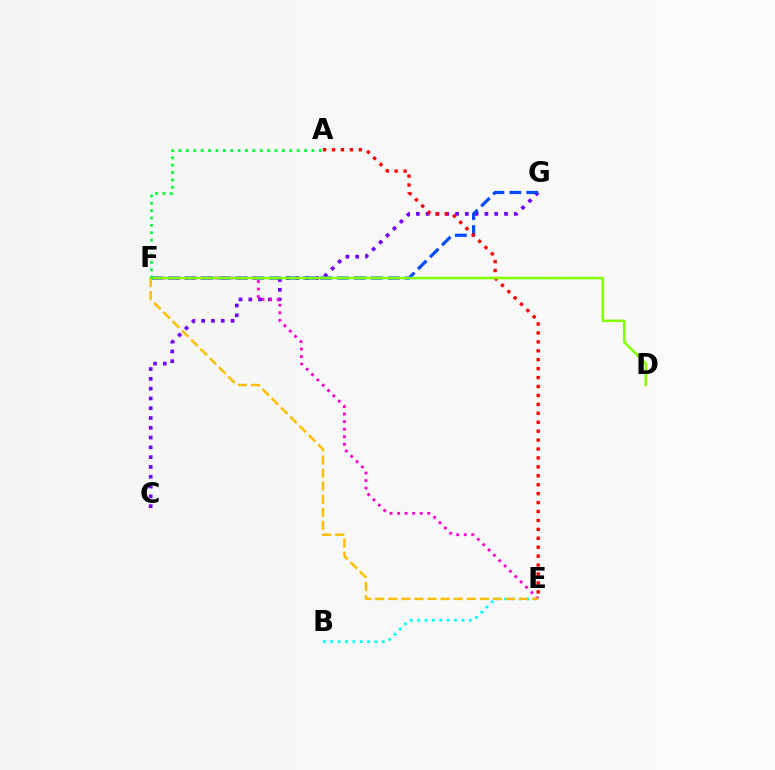{('C', 'G'): [{'color': '#7200ff', 'line_style': 'dotted', 'thickness': 2.66}], ('F', 'G'): [{'color': '#004bff', 'line_style': 'dashed', 'thickness': 2.3}], ('A', 'E'): [{'color': '#ff0000', 'line_style': 'dotted', 'thickness': 2.43}], ('E', 'F'): [{'color': '#ff00cf', 'line_style': 'dotted', 'thickness': 2.05}, {'color': '#ffbd00', 'line_style': 'dashed', 'thickness': 1.78}], ('B', 'E'): [{'color': '#00fff6', 'line_style': 'dotted', 'thickness': 2.0}], ('D', 'F'): [{'color': '#84ff00', 'line_style': 'solid', 'thickness': 1.84}], ('A', 'F'): [{'color': '#00ff39', 'line_style': 'dotted', 'thickness': 2.01}]}